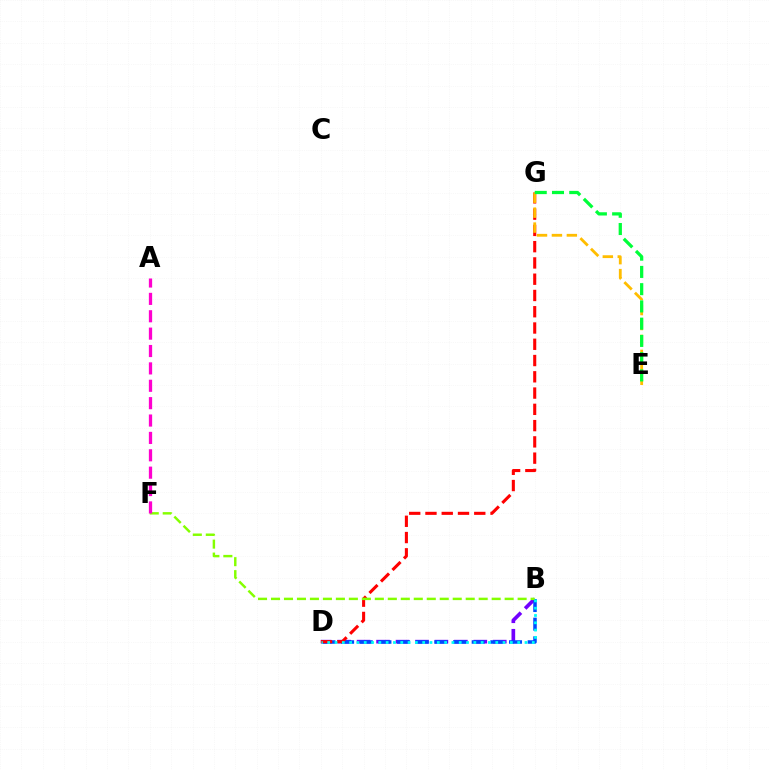{('B', 'D'): [{'color': '#7200ff', 'line_style': 'dashed', 'thickness': 2.64}, {'color': '#004bff', 'line_style': 'dashed', 'thickness': 2.53}, {'color': '#00fff6', 'line_style': 'dotted', 'thickness': 1.99}], ('D', 'G'): [{'color': '#ff0000', 'line_style': 'dashed', 'thickness': 2.21}], ('E', 'G'): [{'color': '#ffbd00', 'line_style': 'dashed', 'thickness': 2.03}, {'color': '#00ff39', 'line_style': 'dashed', 'thickness': 2.34}], ('B', 'F'): [{'color': '#84ff00', 'line_style': 'dashed', 'thickness': 1.76}], ('A', 'F'): [{'color': '#ff00cf', 'line_style': 'dashed', 'thickness': 2.36}]}